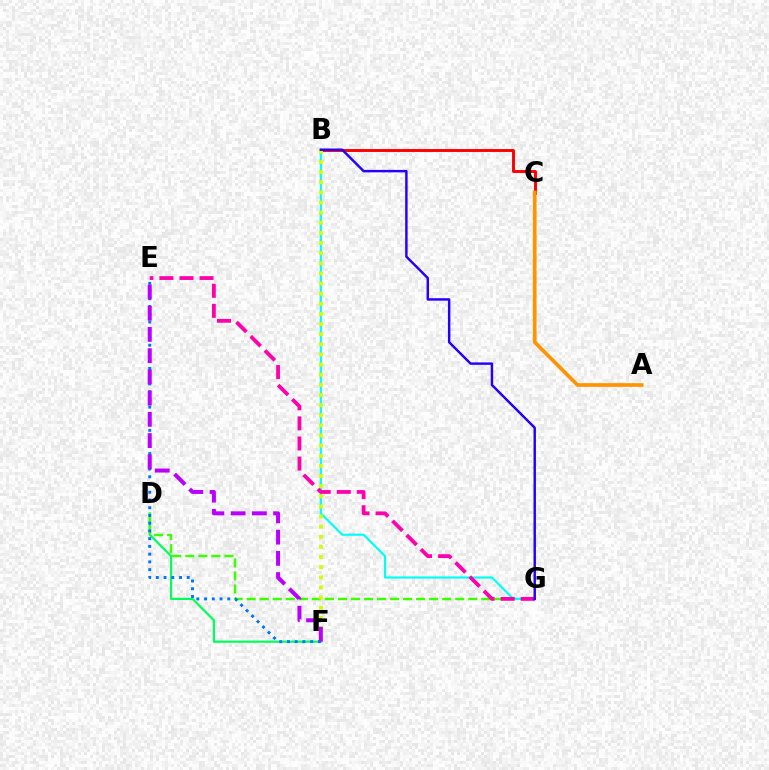{('D', 'F'): [{'color': '#00ff5c', 'line_style': 'solid', 'thickness': 1.58}], ('B', 'C'): [{'color': '#ff0000', 'line_style': 'solid', 'thickness': 2.1}], ('D', 'G'): [{'color': '#3dff00', 'line_style': 'dashed', 'thickness': 1.77}], ('B', 'G'): [{'color': '#00fff6', 'line_style': 'solid', 'thickness': 1.55}, {'color': '#2500ff', 'line_style': 'solid', 'thickness': 1.76}], ('B', 'F'): [{'color': '#d1ff00', 'line_style': 'dotted', 'thickness': 2.75}], ('E', 'G'): [{'color': '#ff00ac', 'line_style': 'dashed', 'thickness': 2.73}], ('E', 'F'): [{'color': '#0074ff', 'line_style': 'dotted', 'thickness': 2.1}, {'color': '#b900ff', 'line_style': 'dashed', 'thickness': 2.88}], ('A', 'C'): [{'color': '#ff9400', 'line_style': 'solid', 'thickness': 2.66}]}